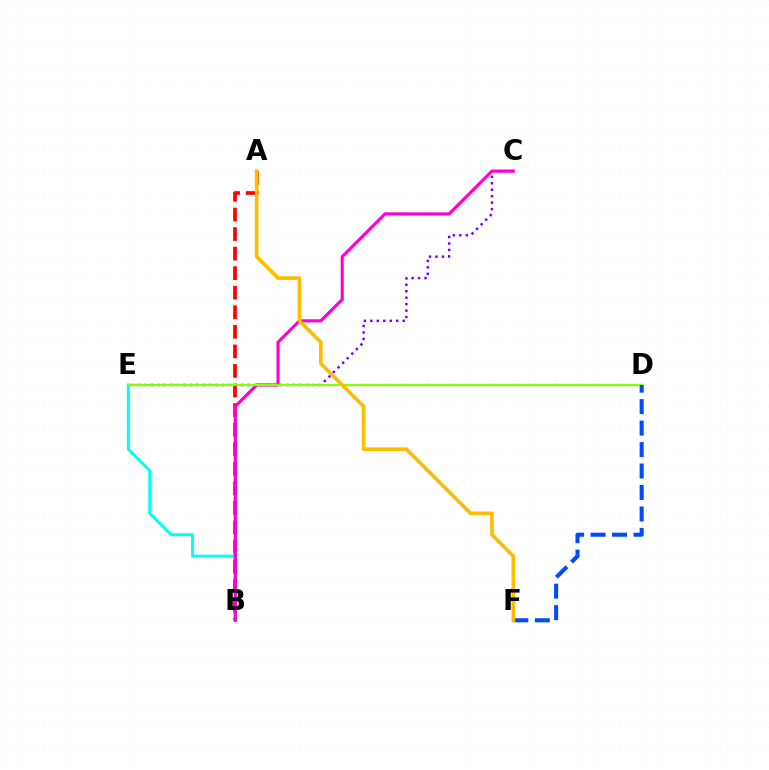{('B', 'E'): [{'color': '#00fff6', 'line_style': 'solid', 'thickness': 2.12}], ('D', 'E'): [{'color': '#00ff39', 'line_style': 'dotted', 'thickness': 1.53}, {'color': '#84ff00', 'line_style': 'solid', 'thickness': 1.61}], ('A', 'B'): [{'color': '#ff0000', 'line_style': 'dashed', 'thickness': 2.66}], ('C', 'E'): [{'color': '#7200ff', 'line_style': 'dotted', 'thickness': 1.76}], ('B', 'C'): [{'color': '#ff00cf', 'line_style': 'solid', 'thickness': 2.26}], ('D', 'F'): [{'color': '#004bff', 'line_style': 'dashed', 'thickness': 2.92}], ('A', 'F'): [{'color': '#ffbd00', 'line_style': 'solid', 'thickness': 2.65}]}